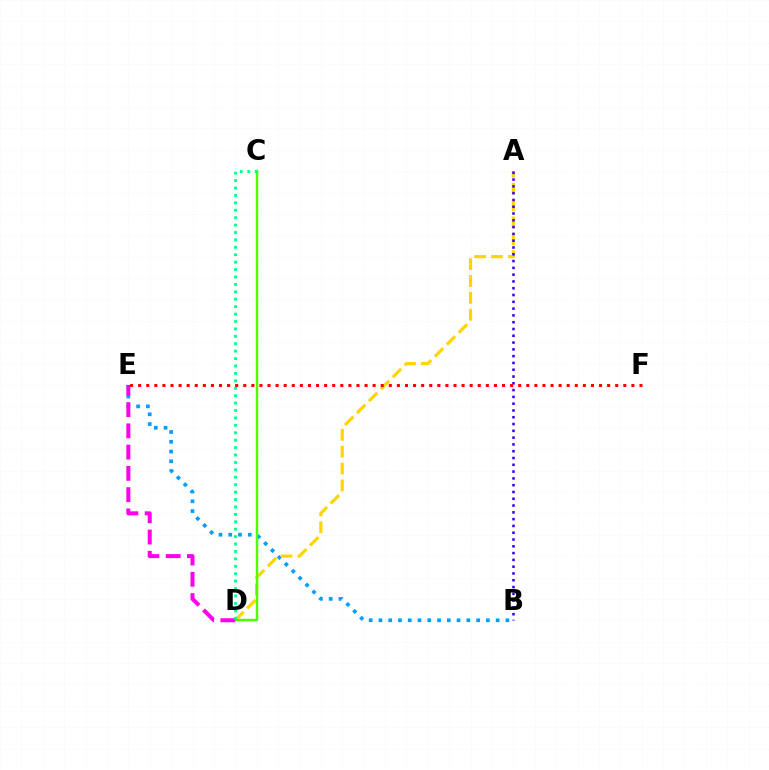{('B', 'E'): [{'color': '#009eff', 'line_style': 'dotted', 'thickness': 2.65}], ('A', 'D'): [{'color': '#ffd500', 'line_style': 'dashed', 'thickness': 2.29}], ('A', 'B'): [{'color': '#3700ff', 'line_style': 'dotted', 'thickness': 1.85}], ('C', 'D'): [{'color': '#4fff00', 'line_style': 'solid', 'thickness': 1.78}, {'color': '#00ff86', 'line_style': 'dotted', 'thickness': 2.02}], ('D', 'E'): [{'color': '#ff00ed', 'line_style': 'dashed', 'thickness': 2.89}], ('E', 'F'): [{'color': '#ff0000', 'line_style': 'dotted', 'thickness': 2.2}]}